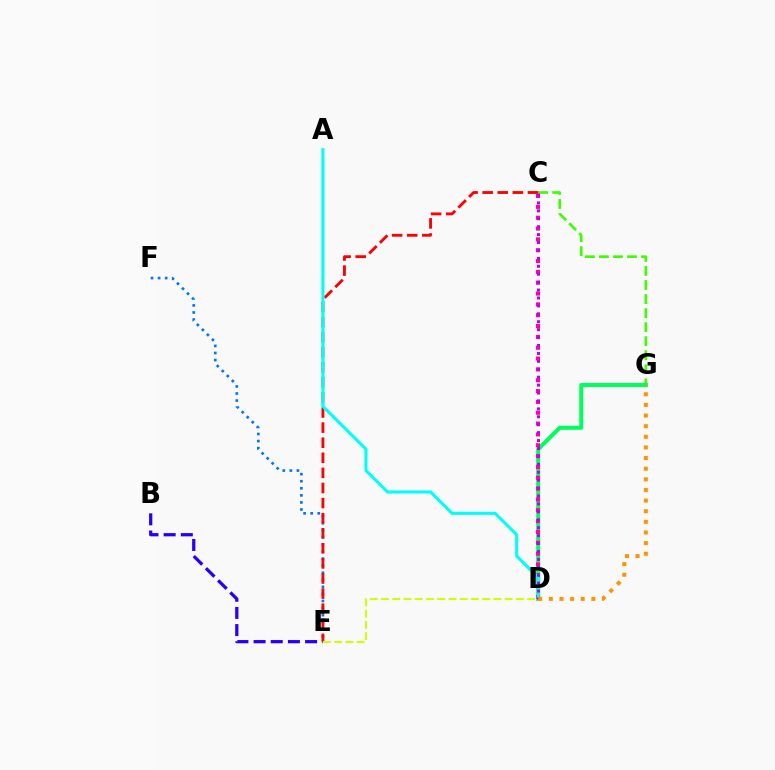{('C', 'G'): [{'color': '#3dff00', 'line_style': 'dashed', 'thickness': 1.91}], ('D', 'G'): [{'color': '#00ff5c', 'line_style': 'solid', 'thickness': 2.9}, {'color': '#ff9400', 'line_style': 'dotted', 'thickness': 2.89}], ('E', 'F'): [{'color': '#0074ff', 'line_style': 'dotted', 'thickness': 1.92}], ('B', 'E'): [{'color': '#2500ff', 'line_style': 'dashed', 'thickness': 2.33}], ('C', 'D'): [{'color': '#ff00ac', 'line_style': 'dotted', 'thickness': 2.94}, {'color': '#b900ff', 'line_style': 'dotted', 'thickness': 2.15}], ('C', 'E'): [{'color': '#ff0000', 'line_style': 'dashed', 'thickness': 2.05}], ('A', 'D'): [{'color': '#00fff6', 'line_style': 'solid', 'thickness': 2.22}], ('D', 'E'): [{'color': '#d1ff00', 'line_style': 'dashed', 'thickness': 1.53}]}